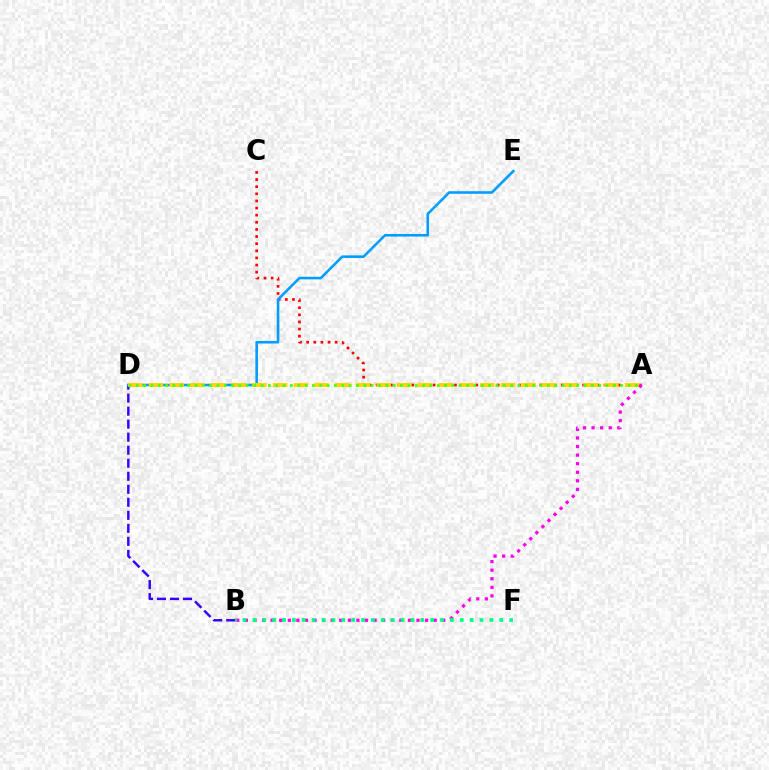{('A', 'C'): [{'color': '#ff0000', 'line_style': 'dotted', 'thickness': 1.93}], ('B', 'D'): [{'color': '#3700ff', 'line_style': 'dashed', 'thickness': 1.77}], ('D', 'E'): [{'color': '#009eff', 'line_style': 'solid', 'thickness': 1.86}], ('A', 'D'): [{'color': '#ffd500', 'line_style': 'dashed', 'thickness': 2.81}, {'color': '#4fff00', 'line_style': 'dotted', 'thickness': 1.99}], ('A', 'B'): [{'color': '#ff00ed', 'line_style': 'dotted', 'thickness': 2.33}], ('B', 'F'): [{'color': '#00ff86', 'line_style': 'dotted', 'thickness': 2.68}]}